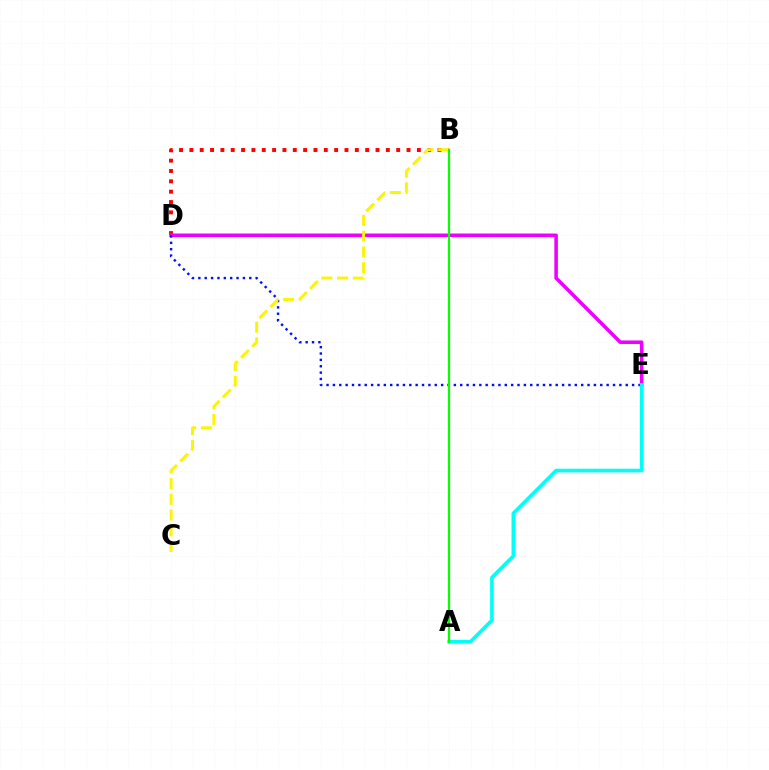{('B', 'D'): [{'color': '#ff0000', 'line_style': 'dotted', 'thickness': 2.81}], ('D', 'E'): [{'color': '#ee00ff', 'line_style': 'solid', 'thickness': 2.55}, {'color': '#0010ff', 'line_style': 'dotted', 'thickness': 1.73}], ('A', 'E'): [{'color': '#00fff6', 'line_style': 'solid', 'thickness': 2.62}], ('B', 'C'): [{'color': '#fcf500', 'line_style': 'dashed', 'thickness': 2.14}], ('A', 'B'): [{'color': '#08ff00', 'line_style': 'solid', 'thickness': 1.58}]}